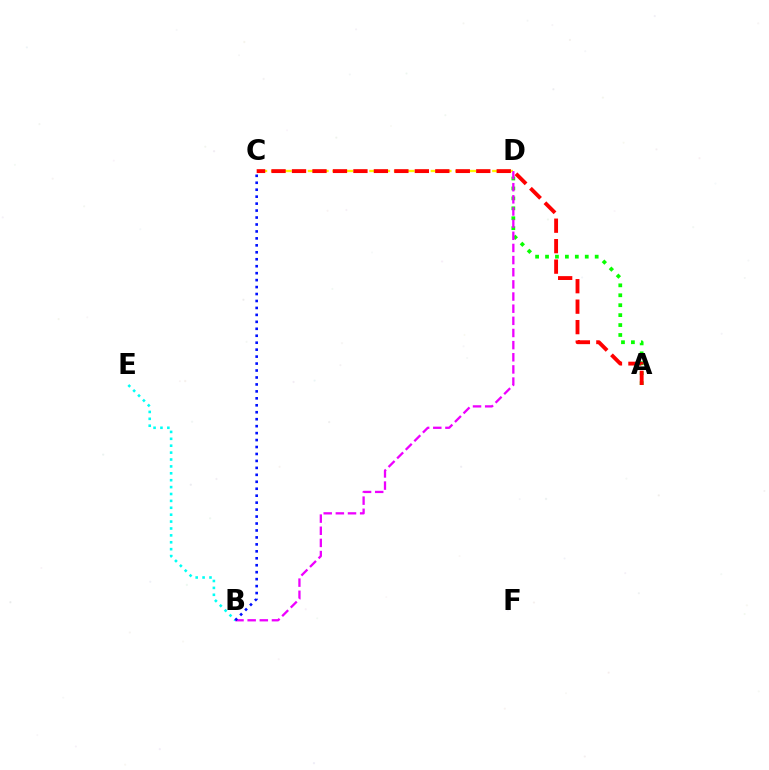{('C', 'D'): [{'color': '#fcf500', 'line_style': 'dashed', 'thickness': 1.67}], ('B', 'E'): [{'color': '#00fff6', 'line_style': 'dotted', 'thickness': 1.87}], ('A', 'D'): [{'color': '#08ff00', 'line_style': 'dotted', 'thickness': 2.7}], ('B', 'D'): [{'color': '#ee00ff', 'line_style': 'dashed', 'thickness': 1.65}], ('A', 'C'): [{'color': '#ff0000', 'line_style': 'dashed', 'thickness': 2.78}], ('B', 'C'): [{'color': '#0010ff', 'line_style': 'dotted', 'thickness': 1.89}]}